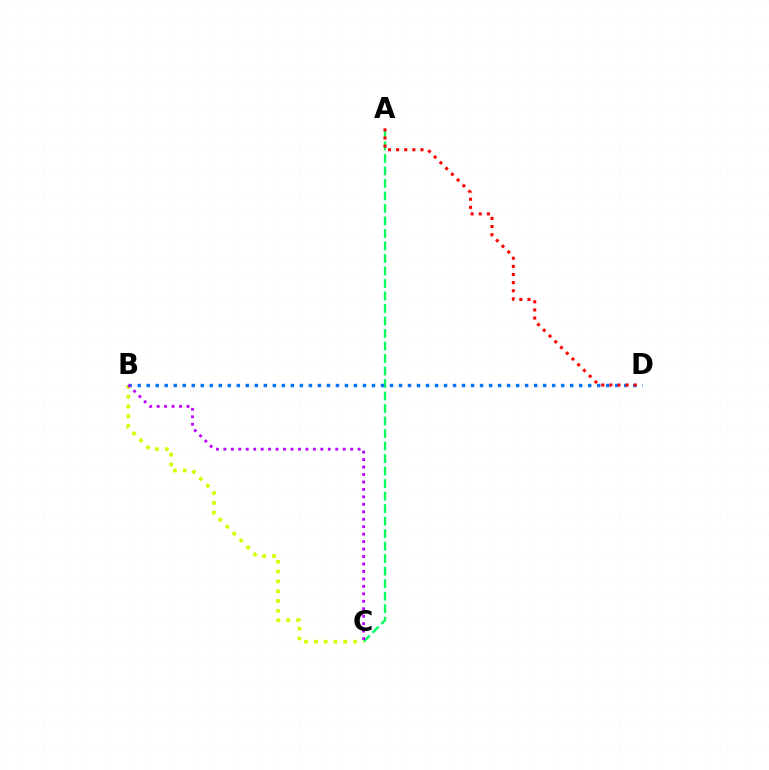{('A', 'C'): [{'color': '#00ff5c', 'line_style': 'dashed', 'thickness': 1.7}], ('B', 'D'): [{'color': '#0074ff', 'line_style': 'dotted', 'thickness': 2.45}], ('A', 'D'): [{'color': '#ff0000', 'line_style': 'dotted', 'thickness': 2.21}], ('B', 'C'): [{'color': '#d1ff00', 'line_style': 'dotted', 'thickness': 2.66}, {'color': '#b900ff', 'line_style': 'dotted', 'thickness': 2.03}]}